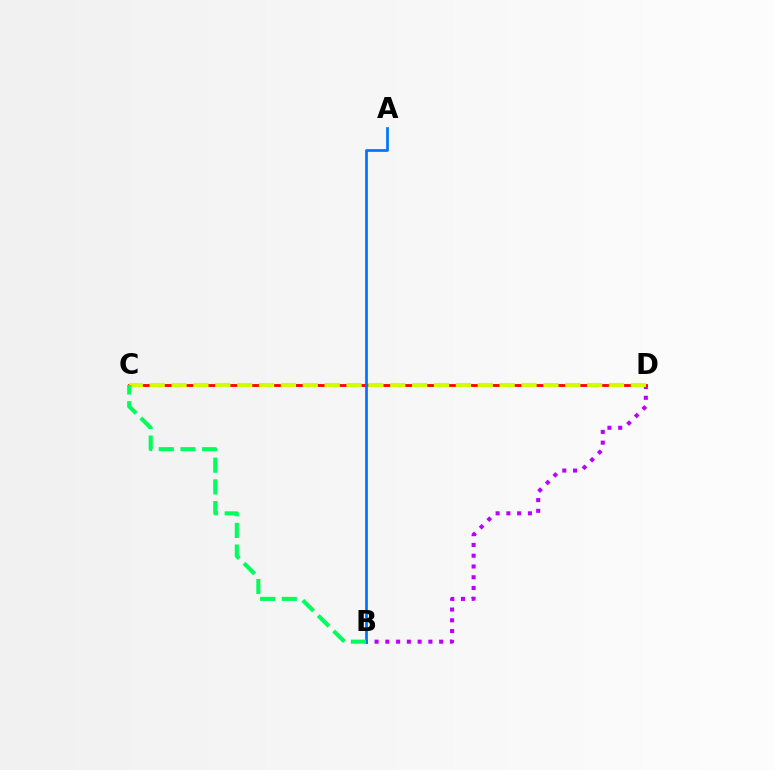{('B', 'D'): [{'color': '#b900ff', 'line_style': 'dotted', 'thickness': 2.92}], ('C', 'D'): [{'color': '#ff0000', 'line_style': 'solid', 'thickness': 2.03}, {'color': '#d1ff00', 'line_style': 'dashed', 'thickness': 2.97}], ('A', 'B'): [{'color': '#0074ff', 'line_style': 'solid', 'thickness': 1.96}], ('B', 'C'): [{'color': '#00ff5c', 'line_style': 'dashed', 'thickness': 2.95}]}